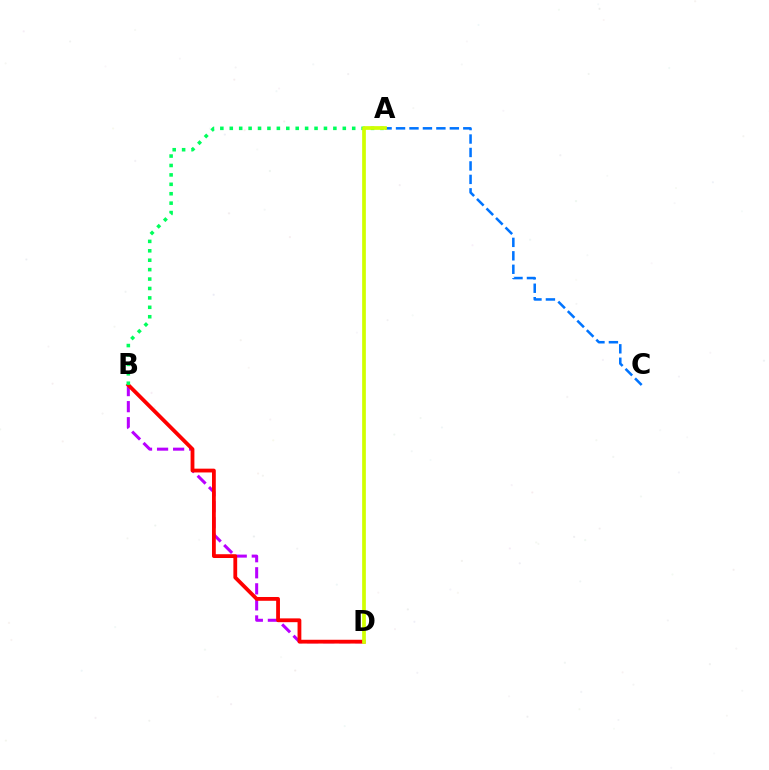{('A', 'C'): [{'color': '#0074ff', 'line_style': 'dashed', 'thickness': 1.83}], ('B', 'D'): [{'color': '#b900ff', 'line_style': 'dashed', 'thickness': 2.18}, {'color': '#ff0000', 'line_style': 'solid', 'thickness': 2.73}], ('A', 'B'): [{'color': '#00ff5c', 'line_style': 'dotted', 'thickness': 2.56}], ('A', 'D'): [{'color': '#d1ff00', 'line_style': 'solid', 'thickness': 2.67}]}